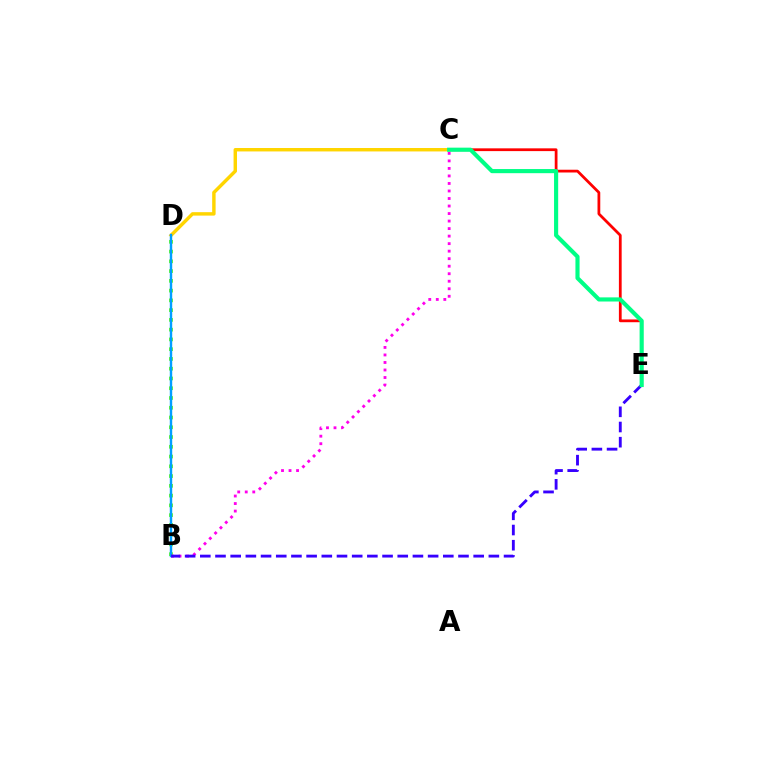{('C', 'E'): [{'color': '#ff0000', 'line_style': 'solid', 'thickness': 1.99}, {'color': '#00ff86', 'line_style': 'solid', 'thickness': 2.98}], ('B', 'D'): [{'color': '#4fff00', 'line_style': 'dotted', 'thickness': 2.65}, {'color': '#009eff', 'line_style': 'solid', 'thickness': 1.74}], ('C', 'D'): [{'color': '#ffd500', 'line_style': 'solid', 'thickness': 2.47}], ('B', 'C'): [{'color': '#ff00ed', 'line_style': 'dotted', 'thickness': 2.04}], ('B', 'E'): [{'color': '#3700ff', 'line_style': 'dashed', 'thickness': 2.06}]}